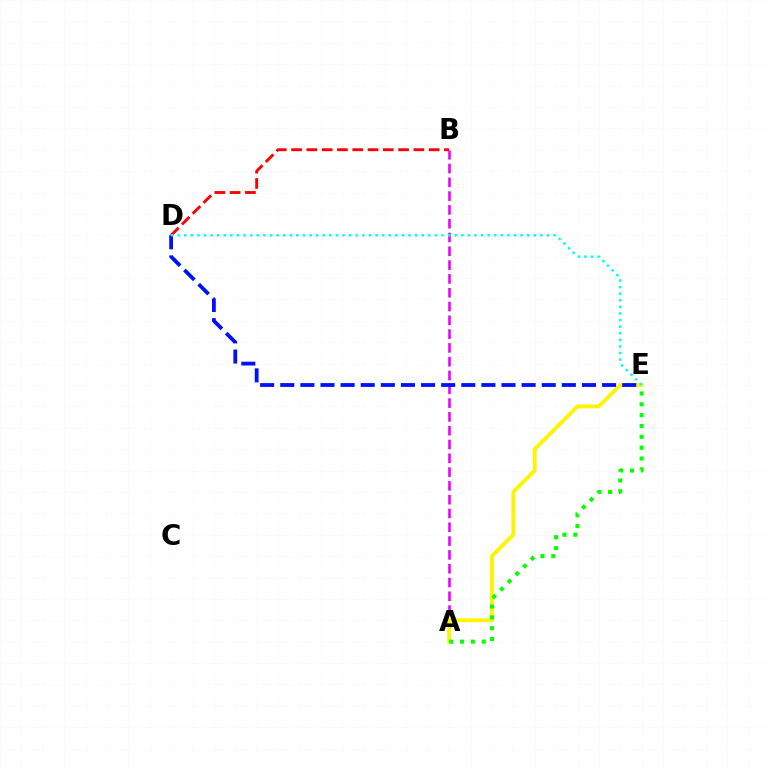{('B', 'D'): [{'color': '#ff0000', 'line_style': 'dashed', 'thickness': 2.08}], ('A', 'B'): [{'color': '#ee00ff', 'line_style': 'dashed', 'thickness': 1.87}], ('A', 'E'): [{'color': '#fcf500', 'line_style': 'solid', 'thickness': 2.77}, {'color': '#08ff00', 'line_style': 'dotted', 'thickness': 2.95}], ('D', 'E'): [{'color': '#0010ff', 'line_style': 'dashed', 'thickness': 2.73}, {'color': '#00fff6', 'line_style': 'dotted', 'thickness': 1.79}]}